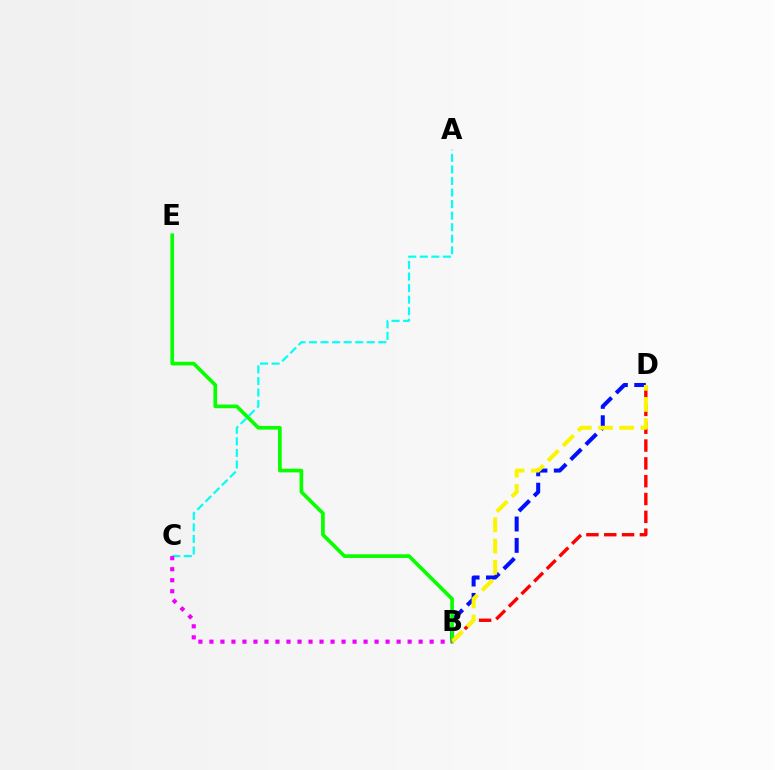{('B', 'D'): [{'color': '#0010ff', 'line_style': 'dashed', 'thickness': 2.9}, {'color': '#ff0000', 'line_style': 'dashed', 'thickness': 2.42}, {'color': '#fcf500', 'line_style': 'dashed', 'thickness': 2.88}], ('B', 'E'): [{'color': '#08ff00', 'line_style': 'solid', 'thickness': 2.65}], ('A', 'C'): [{'color': '#00fff6', 'line_style': 'dashed', 'thickness': 1.57}], ('B', 'C'): [{'color': '#ee00ff', 'line_style': 'dotted', 'thickness': 2.99}]}